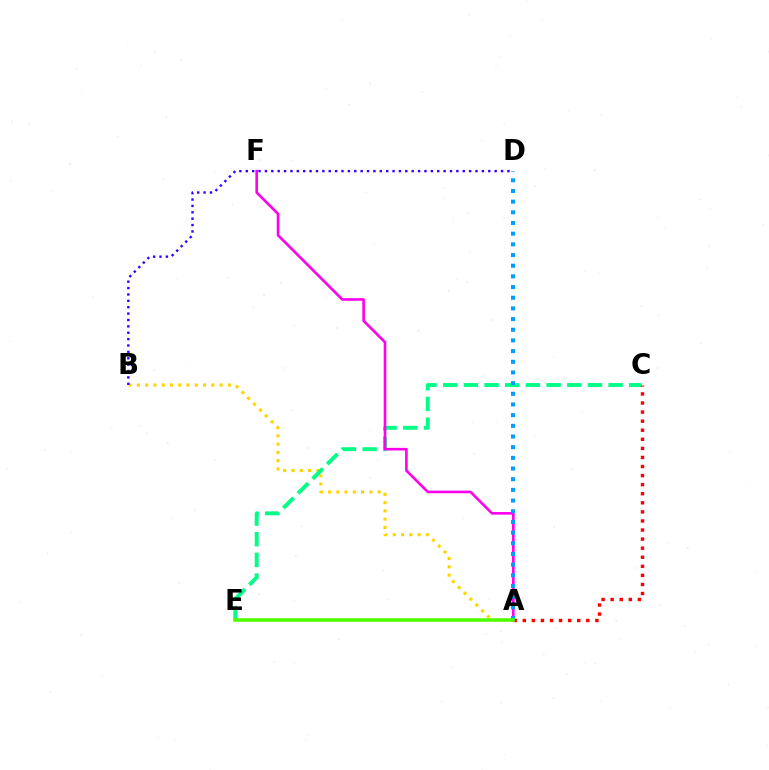{('A', 'B'): [{'color': '#ffd500', 'line_style': 'dotted', 'thickness': 2.25}], ('B', 'D'): [{'color': '#3700ff', 'line_style': 'dotted', 'thickness': 1.73}], ('C', 'E'): [{'color': '#00ff86', 'line_style': 'dashed', 'thickness': 2.81}], ('A', 'C'): [{'color': '#ff0000', 'line_style': 'dotted', 'thickness': 2.47}], ('A', 'F'): [{'color': '#ff00ed', 'line_style': 'solid', 'thickness': 1.88}], ('A', 'D'): [{'color': '#009eff', 'line_style': 'dotted', 'thickness': 2.9}], ('A', 'E'): [{'color': '#4fff00', 'line_style': 'solid', 'thickness': 2.58}]}